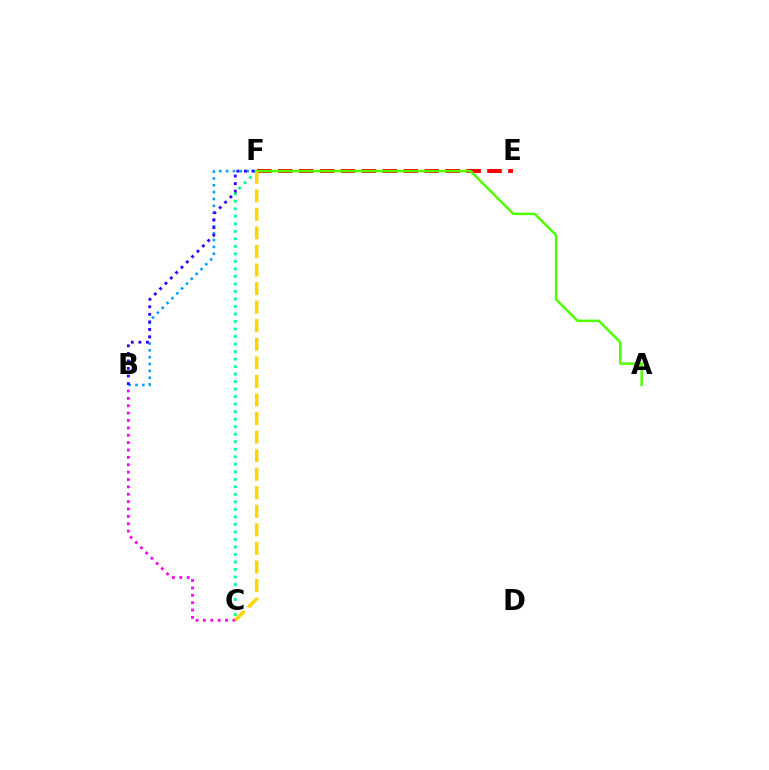{('C', 'F'): [{'color': '#00ff86', 'line_style': 'dotted', 'thickness': 2.04}, {'color': '#ffd500', 'line_style': 'dashed', 'thickness': 2.52}], ('B', 'F'): [{'color': '#009eff', 'line_style': 'dotted', 'thickness': 1.86}, {'color': '#3700ff', 'line_style': 'dotted', 'thickness': 2.05}], ('B', 'C'): [{'color': '#ff00ed', 'line_style': 'dotted', 'thickness': 2.0}], ('E', 'F'): [{'color': '#ff0000', 'line_style': 'dashed', 'thickness': 2.84}], ('A', 'F'): [{'color': '#4fff00', 'line_style': 'solid', 'thickness': 1.79}]}